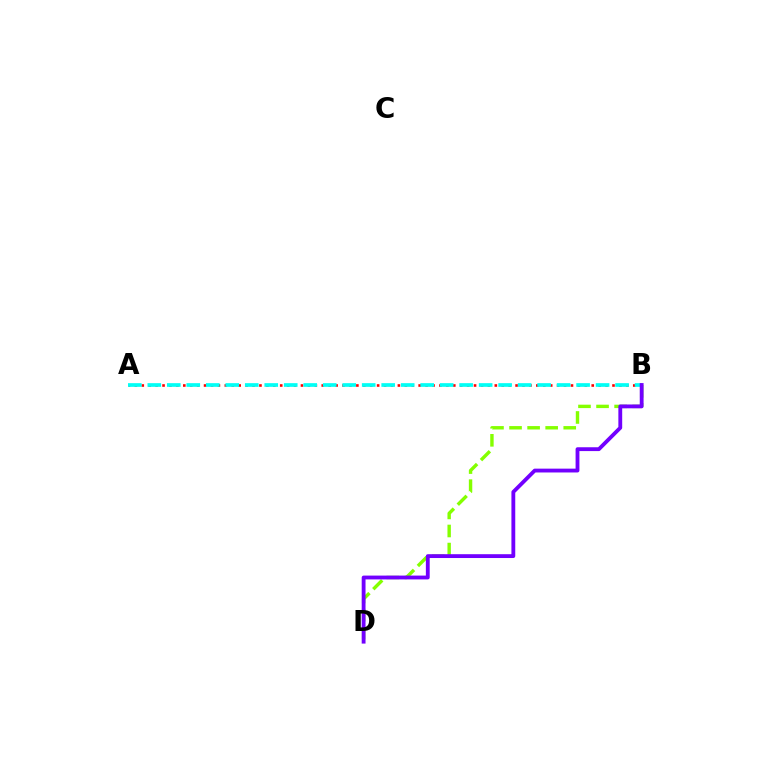{('B', 'D'): [{'color': '#84ff00', 'line_style': 'dashed', 'thickness': 2.45}, {'color': '#7200ff', 'line_style': 'solid', 'thickness': 2.76}], ('A', 'B'): [{'color': '#ff0000', 'line_style': 'dotted', 'thickness': 1.88}, {'color': '#00fff6', 'line_style': 'dashed', 'thickness': 2.65}]}